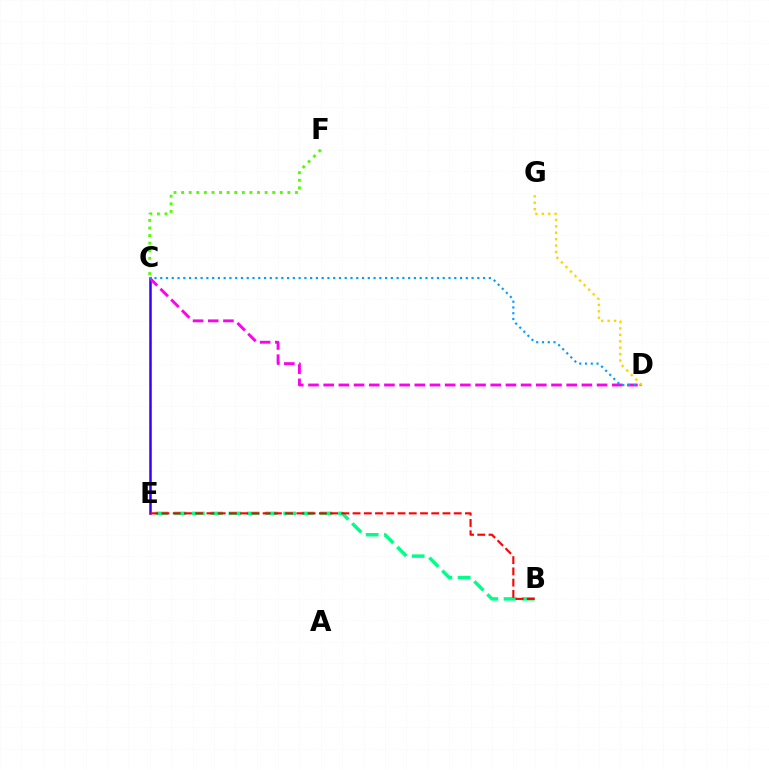{('B', 'E'): [{'color': '#00ff86', 'line_style': 'dashed', 'thickness': 2.48}, {'color': '#ff0000', 'line_style': 'dashed', 'thickness': 1.53}], ('C', 'E'): [{'color': '#3700ff', 'line_style': 'solid', 'thickness': 1.81}], ('C', 'D'): [{'color': '#ff00ed', 'line_style': 'dashed', 'thickness': 2.06}, {'color': '#009eff', 'line_style': 'dotted', 'thickness': 1.57}], ('D', 'G'): [{'color': '#ffd500', 'line_style': 'dotted', 'thickness': 1.74}], ('C', 'F'): [{'color': '#4fff00', 'line_style': 'dotted', 'thickness': 2.06}]}